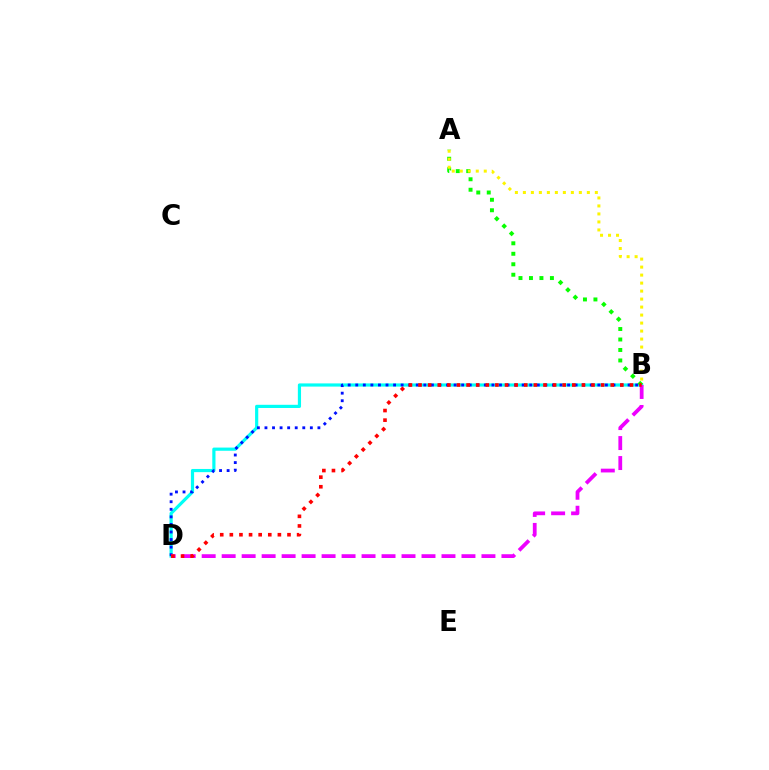{('B', 'D'): [{'color': '#00fff6', 'line_style': 'solid', 'thickness': 2.3}, {'color': '#0010ff', 'line_style': 'dotted', 'thickness': 2.06}, {'color': '#ee00ff', 'line_style': 'dashed', 'thickness': 2.71}, {'color': '#ff0000', 'line_style': 'dotted', 'thickness': 2.61}], ('A', 'B'): [{'color': '#08ff00', 'line_style': 'dotted', 'thickness': 2.85}, {'color': '#fcf500', 'line_style': 'dotted', 'thickness': 2.17}]}